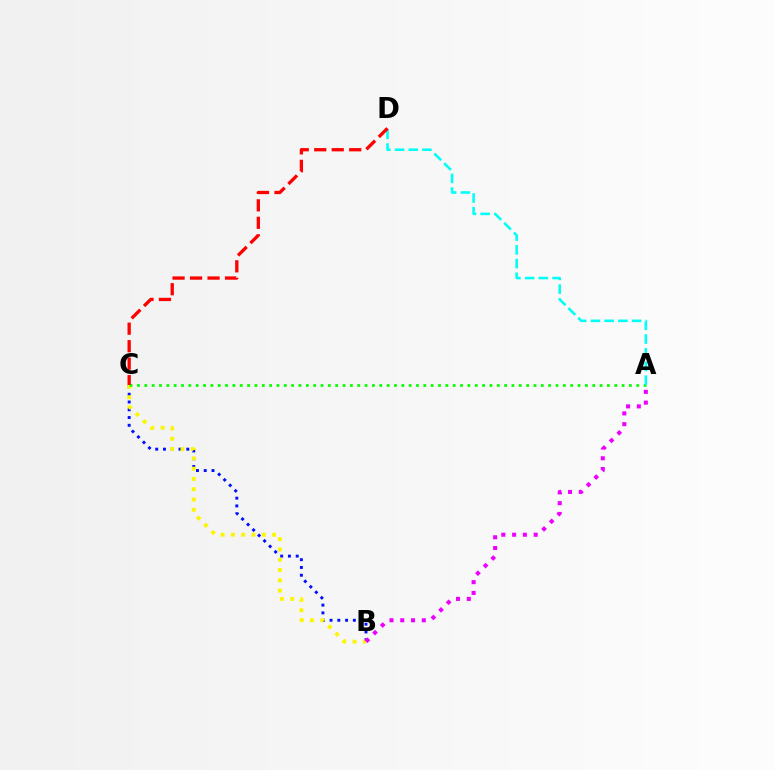{('B', 'C'): [{'color': '#0010ff', 'line_style': 'dotted', 'thickness': 2.11}, {'color': '#fcf500', 'line_style': 'dotted', 'thickness': 2.8}], ('A', 'C'): [{'color': '#08ff00', 'line_style': 'dotted', 'thickness': 2.0}], ('A', 'B'): [{'color': '#ee00ff', 'line_style': 'dotted', 'thickness': 2.93}], ('A', 'D'): [{'color': '#00fff6', 'line_style': 'dashed', 'thickness': 1.86}], ('C', 'D'): [{'color': '#ff0000', 'line_style': 'dashed', 'thickness': 2.38}]}